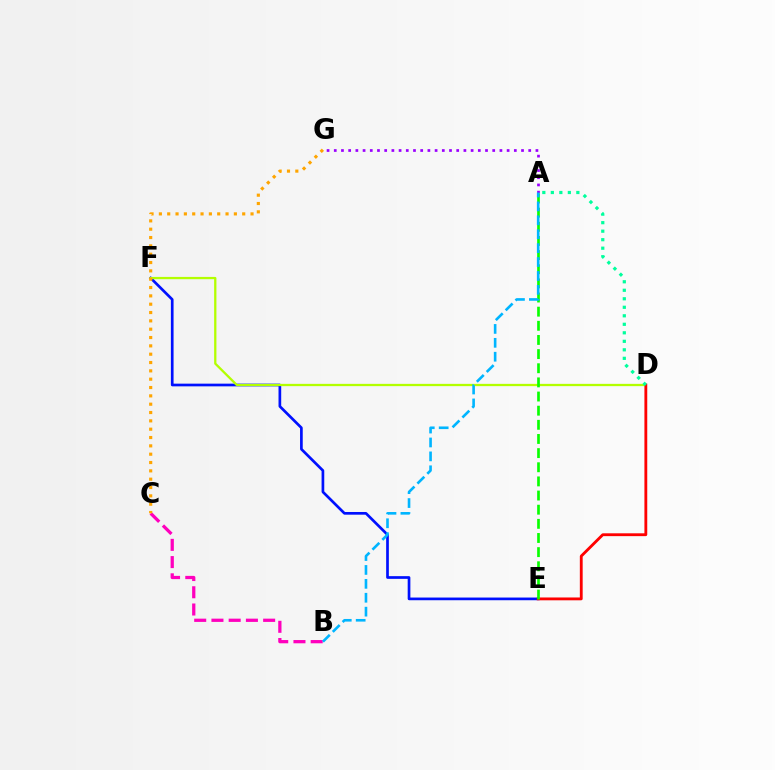{('E', 'F'): [{'color': '#0010ff', 'line_style': 'solid', 'thickness': 1.94}], ('D', 'F'): [{'color': '#b3ff00', 'line_style': 'solid', 'thickness': 1.64}], ('A', 'G'): [{'color': '#9b00ff', 'line_style': 'dotted', 'thickness': 1.96}], ('B', 'C'): [{'color': '#ff00bd', 'line_style': 'dashed', 'thickness': 2.34}], ('D', 'E'): [{'color': '#ff0000', 'line_style': 'solid', 'thickness': 2.04}], ('C', 'G'): [{'color': '#ffa500', 'line_style': 'dotted', 'thickness': 2.26}], ('A', 'D'): [{'color': '#00ff9d', 'line_style': 'dotted', 'thickness': 2.31}], ('A', 'E'): [{'color': '#08ff00', 'line_style': 'dashed', 'thickness': 1.92}], ('A', 'B'): [{'color': '#00b5ff', 'line_style': 'dashed', 'thickness': 1.89}]}